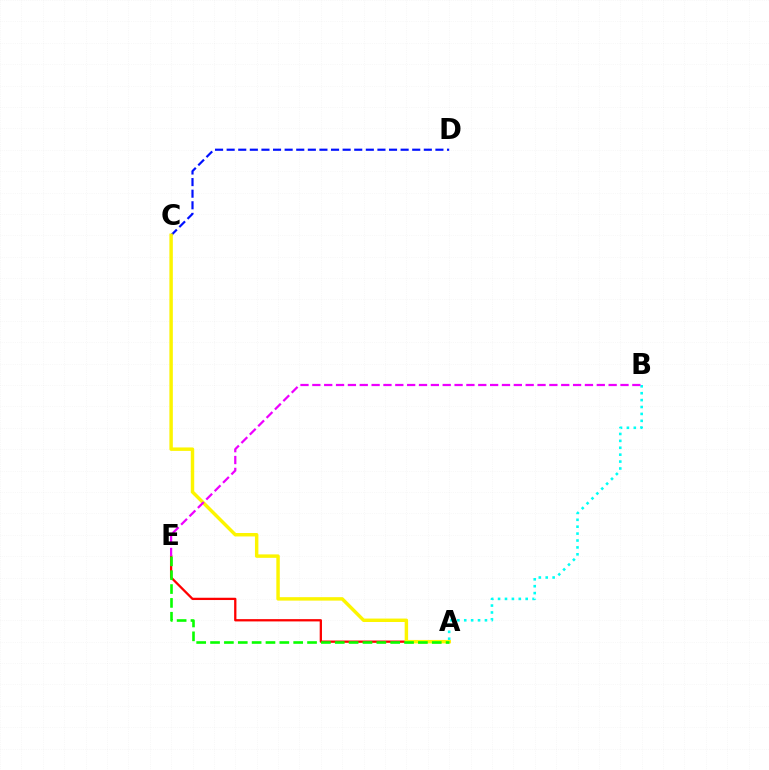{('C', 'D'): [{'color': '#0010ff', 'line_style': 'dashed', 'thickness': 1.58}], ('A', 'B'): [{'color': '#00fff6', 'line_style': 'dotted', 'thickness': 1.88}], ('A', 'E'): [{'color': '#ff0000', 'line_style': 'solid', 'thickness': 1.65}, {'color': '#08ff00', 'line_style': 'dashed', 'thickness': 1.88}], ('A', 'C'): [{'color': '#fcf500', 'line_style': 'solid', 'thickness': 2.48}], ('B', 'E'): [{'color': '#ee00ff', 'line_style': 'dashed', 'thickness': 1.61}]}